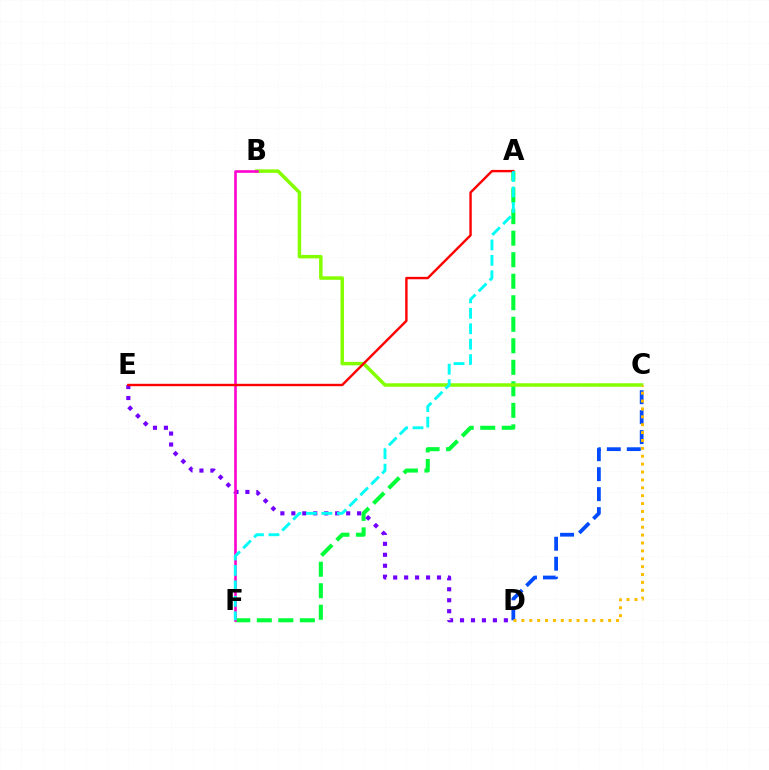{('A', 'F'): [{'color': '#00ff39', 'line_style': 'dashed', 'thickness': 2.92}, {'color': '#00fff6', 'line_style': 'dashed', 'thickness': 2.1}], ('D', 'E'): [{'color': '#7200ff', 'line_style': 'dotted', 'thickness': 2.98}], ('C', 'D'): [{'color': '#004bff', 'line_style': 'dashed', 'thickness': 2.71}, {'color': '#ffbd00', 'line_style': 'dotted', 'thickness': 2.14}], ('B', 'C'): [{'color': '#84ff00', 'line_style': 'solid', 'thickness': 2.52}], ('B', 'F'): [{'color': '#ff00cf', 'line_style': 'solid', 'thickness': 1.87}], ('A', 'E'): [{'color': '#ff0000', 'line_style': 'solid', 'thickness': 1.73}]}